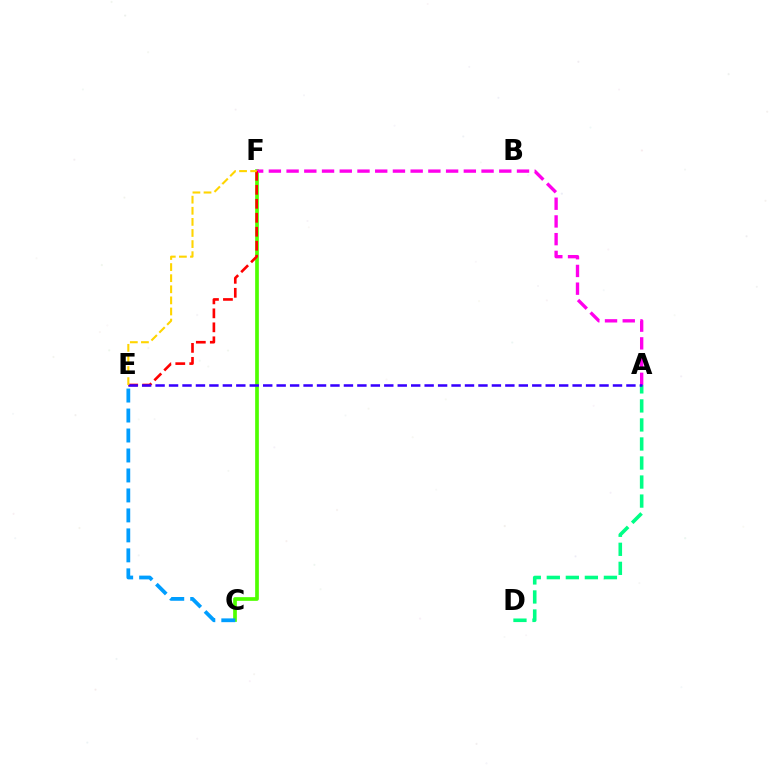{('A', 'D'): [{'color': '#00ff86', 'line_style': 'dashed', 'thickness': 2.59}], ('C', 'F'): [{'color': '#4fff00', 'line_style': 'solid', 'thickness': 2.66}], ('A', 'F'): [{'color': '#ff00ed', 'line_style': 'dashed', 'thickness': 2.41}], ('E', 'F'): [{'color': '#ff0000', 'line_style': 'dashed', 'thickness': 1.9}, {'color': '#ffd500', 'line_style': 'dashed', 'thickness': 1.51}], ('C', 'E'): [{'color': '#009eff', 'line_style': 'dashed', 'thickness': 2.71}], ('A', 'E'): [{'color': '#3700ff', 'line_style': 'dashed', 'thickness': 1.83}]}